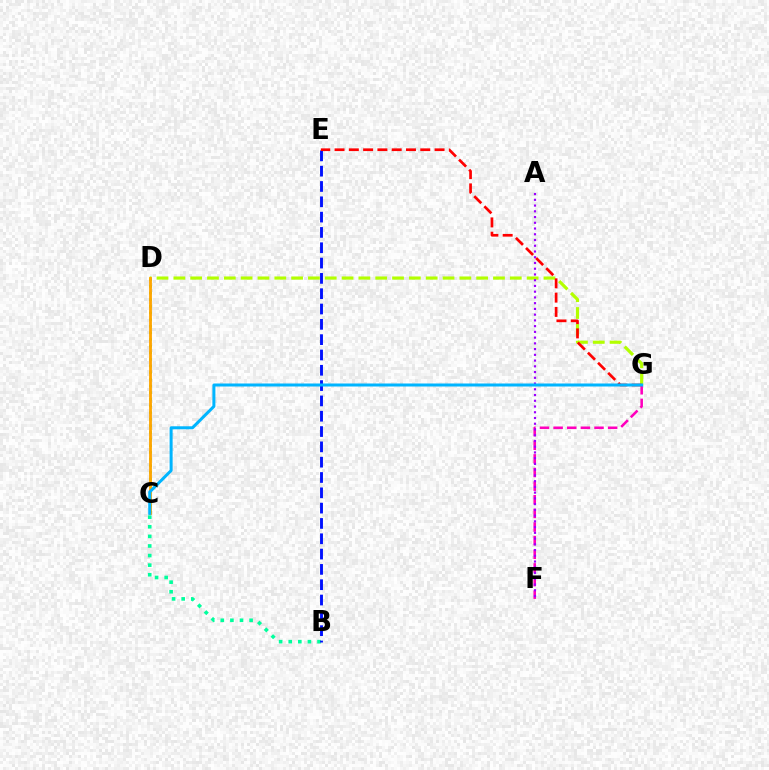{('B', 'C'): [{'color': '#00ff9d', 'line_style': 'dotted', 'thickness': 2.61}], ('F', 'G'): [{'color': '#ff00bd', 'line_style': 'dashed', 'thickness': 1.85}], ('D', 'G'): [{'color': '#b3ff00', 'line_style': 'dashed', 'thickness': 2.29}], ('A', 'F'): [{'color': '#9b00ff', 'line_style': 'dotted', 'thickness': 1.56}], ('C', 'D'): [{'color': '#08ff00', 'line_style': 'dotted', 'thickness': 1.8}, {'color': '#ffa500', 'line_style': 'solid', 'thickness': 2.04}], ('B', 'E'): [{'color': '#0010ff', 'line_style': 'dashed', 'thickness': 2.08}], ('E', 'G'): [{'color': '#ff0000', 'line_style': 'dashed', 'thickness': 1.94}], ('C', 'G'): [{'color': '#00b5ff', 'line_style': 'solid', 'thickness': 2.16}]}